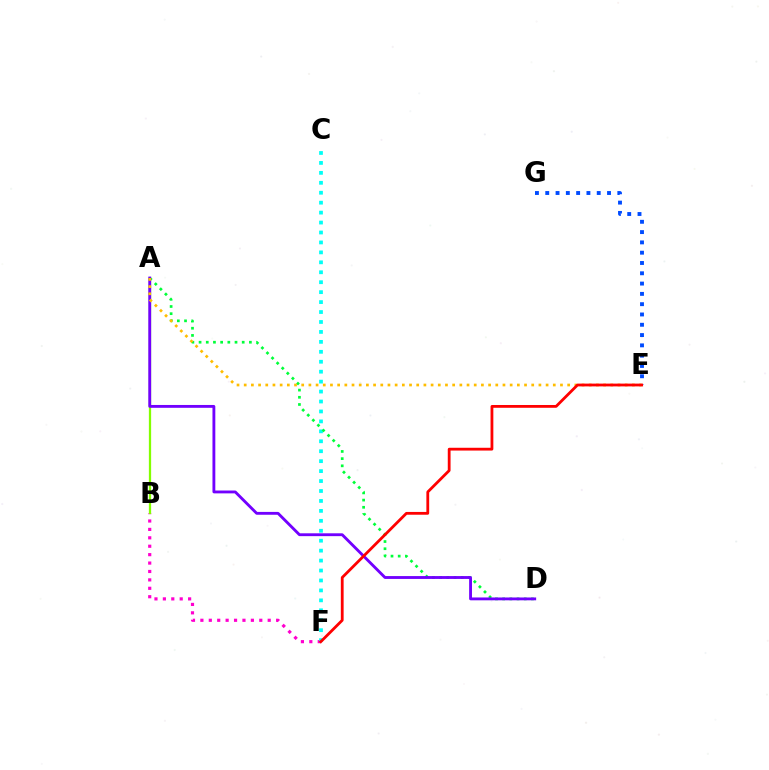{('B', 'F'): [{'color': '#ff00cf', 'line_style': 'dotted', 'thickness': 2.29}], ('C', 'F'): [{'color': '#00fff6', 'line_style': 'dotted', 'thickness': 2.7}], ('A', 'D'): [{'color': '#00ff39', 'line_style': 'dotted', 'thickness': 1.95}, {'color': '#7200ff', 'line_style': 'solid', 'thickness': 2.05}], ('A', 'B'): [{'color': '#84ff00', 'line_style': 'solid', 'thickness': 1.63}], ('E', 'G'): [{'color': '#004bff', 'line_style': 'dotted', 'thickness': 2.8}], ('A', 'E'): [{'color': '#ffbd00', 'line_style': 'dotted', 'thickness': 1.95}], ('E', 'F'): [{'color': '#ff0000', 'line_style': 'solid', 'thickness': 2.01}]}